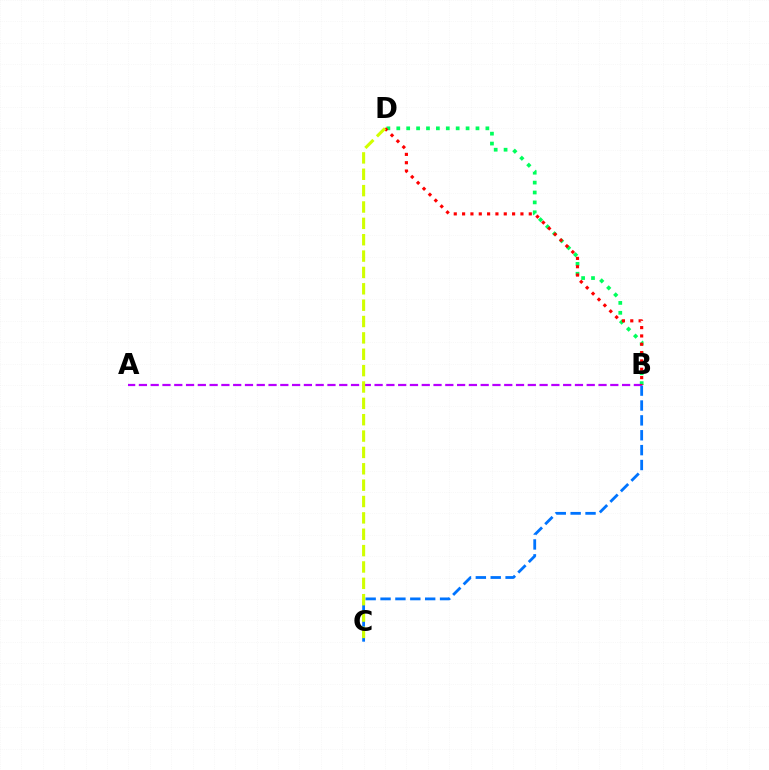{('B', 'D'): [{'color': '#00ff5c', 'line_style': 'dotted', 'thickness': 2.69}, {'color': '#ff0000', 'line_style': 'dotted', 'thickness': 2.26}], ('B', 'C'): [{'color': '#0074ff', 'line_style': 'dashed', 'thickness': 2.02}], ('A', 'B'): [{'color': '#b900ff', 'line_style': 'dashed', 'thickness': 1.6}], ('C', 'D'): [{'color': '#d1ff00', 'line_style': 'dashed', 'thickness': 2.22}]}